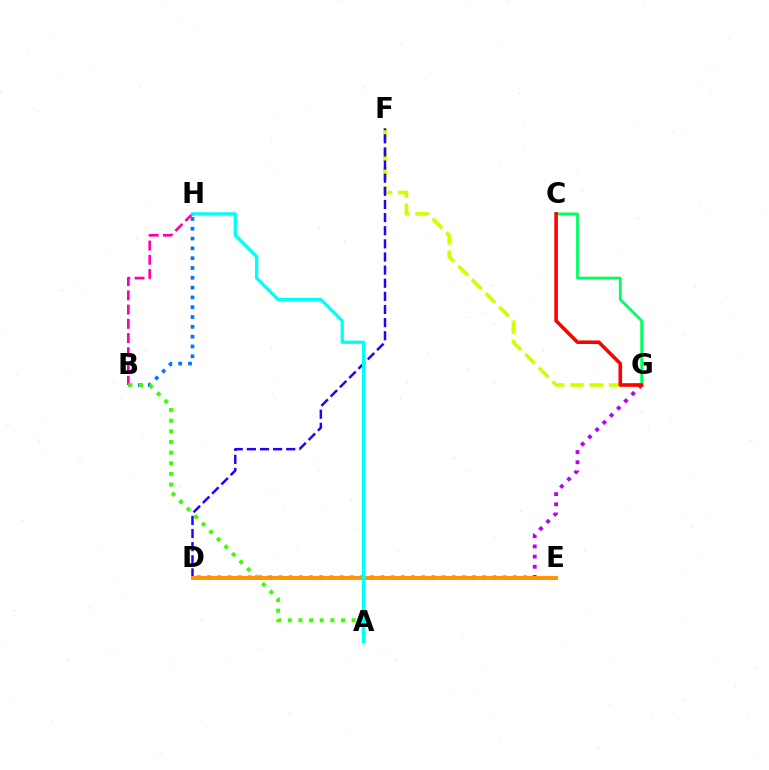{('F', 'G'): [{'color': '#d1ff00', 'line_style': 'dashed', 'thickness': 2.62}], ('B', 'H'): [{'color': '#0074ff', 'line_style': 'dotted', 'thickness': 2.67}, {'color': '#ff00ac', 'line_style': 'dashed', 'thickness': 1.93}], ('A', 'B'): [{'color': '#3dff00', 'line_style': 'dotted', 'thickness': 2.89}], ('D', 'G'): [{'color': '#b900ff', 'line_style': 'dotted', 'thickness': 2.77}], ('D', 'F'): [{'color': '#2500ff', 'line_style': 'dashed', 'thickness': 1.78}], ('D', 'E'): [{'color': '#ff9400', 'line_style': 'solid', 'thickness': 2.82}], ('A', 'H'): [{'color': '#00fff6', 'line_style': 'solid', 'thickness': 2.36}], ('C', 'G'): [{'color': '#00ff5c', 'line_style': 'solid', 'thickness': 1.99}, {'color': '#ff0000', 'line_style': 'solid', 'thickness': 2.56}]}